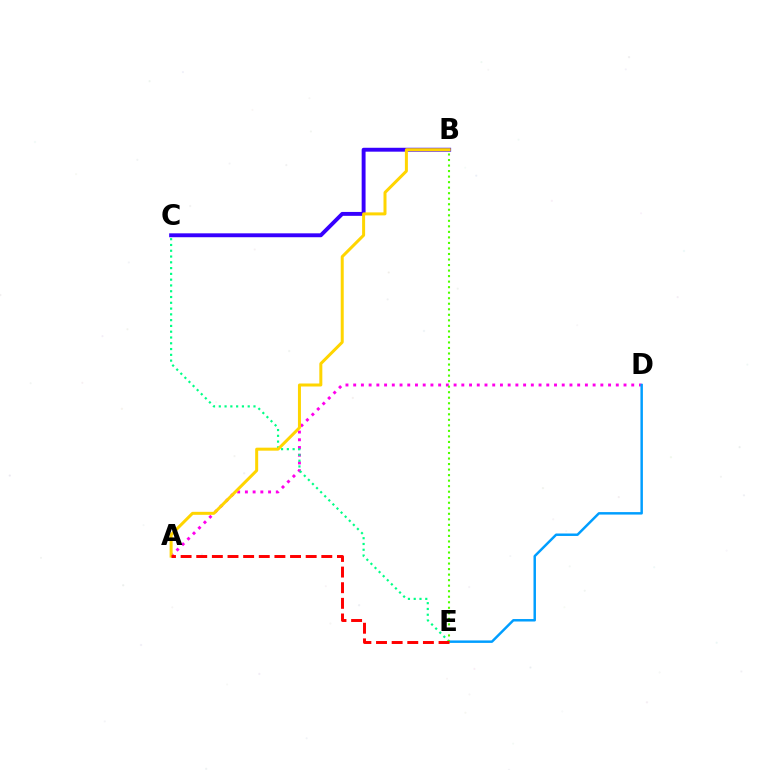{('A', 'D'): [{'color': '#ff00ed', 'line_style': 'dotted', 'thickness': 2.1}], ('B', 'C'): [{'color': '#3700ff', 'line_style': 'solid', 'thickness': 2.81}], ('D', 'E'): [{'color': '#009eff', 'line_style': 'solid', 'thickness': 1.78}], ('C', 'E'): [{'color': '#00ff86', 'line_style': 'dotted', 'thickness': 1.57}], ('A', 'B'): [{'color': '#ffd500', 'line_style': 'solid', 'thickness': 2.16}], ('B', 'E'): [{'color': '#4fff00', 'line_style': 'dotted', 'thickness': 1.5}], ('A', 'E'): [{'color': '#ff0000', 'line_style': 'dashed', 'thickness': 2.12}]}